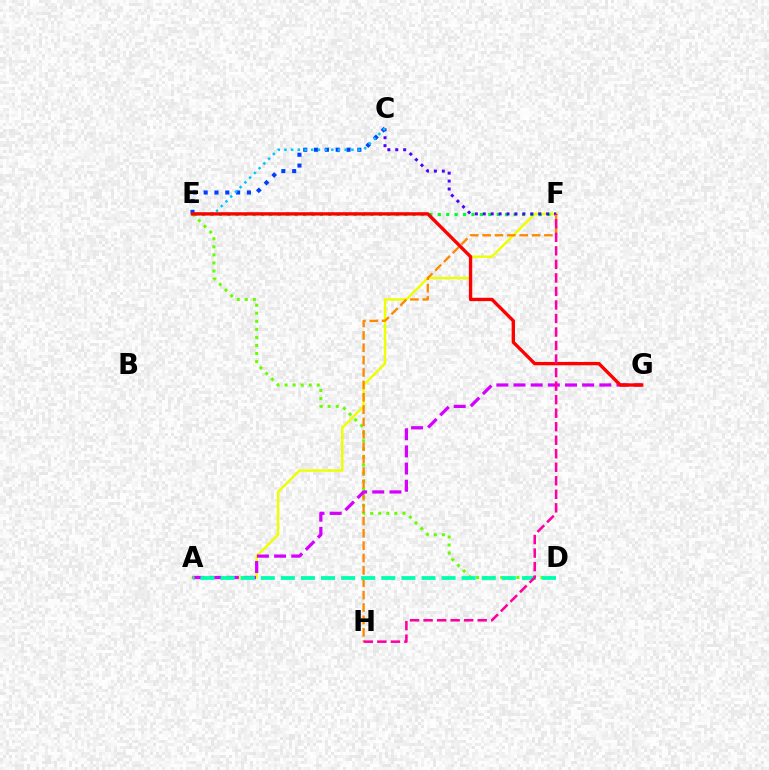{('A', 'F'): [{'color': '#eeff00', 'line_style': 'solid', 'thickness': 1.75}], ('D', 'E'): [{'color': '#66ff00', 'line_style': 'dotted', 'thickness': 2.19}], ('E', 'F'): [{'color': '#00ff27', 'line_style': 'dotted', 'thickness': 2.29}], ('C', 'F'): [{'color': '#4f00ff', 'line_style': 'dotted', 'thickness': 2.15}], ('F', 'H'): [{'color': '#ff8800', 'line_style': 'dashed', 'thickness': 1.68}, {'color': '#ff00a0', 'line_style': 'dashed', 'thickness': 1.84}], ('C', 'E'): [{'color': '#003fff', 'line_style': 'dotted', 'thickness': 2.94}, {'color': '#00c7ff', 'line_style': 'dotted', 'thickness': 1.82}], ('A', 'G'): [{'color': '#d600ff', 'line_style': 'dashed', 'thickness': 2.33}], ('A', 'D'): [{'color': '#00ffaf', 'line_style': 'dashed', 'thickness': 2.73}], ('E', 'G'): [{'color': '#ff0000', 'line_style': 'solid', 'thickness': 2.41}]}